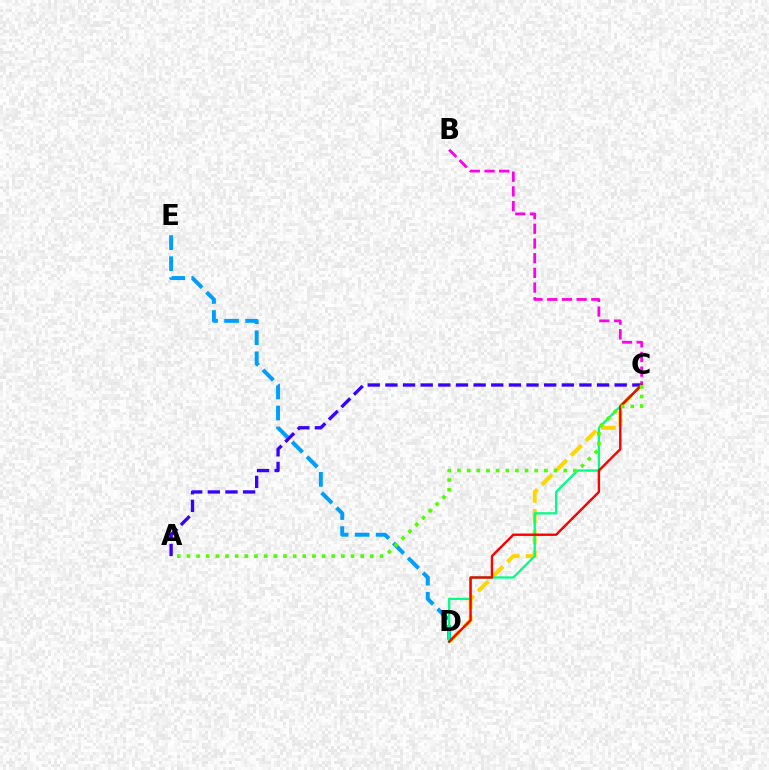{('B', 'C'): [{'color': '#ff00ed', 'line_style': 'dashed', 'thickness': 2.0}], ('C', 'D'): [{'color': '#ffd500', 'line_style': 'dashed', 'thickness': 2.82}, {'color': '#00ff86', 'line_style': 'solid', 'thickness': 1.64}, {'color': '#ff0000', 'line_style': 'solid', 'thickness': 1.73}], ('D', 'E'): [{'color': '#009eff', 'line_style': 'dashed', 'thickness': 2.86}], ('A', 'C'): [{'color': '#3700ff', 'line_style': 'dashed', 'thickness': 2.4}, {'color': '#4fff00', 'line_style': 'dotted', 'thickness': 2.62}]}